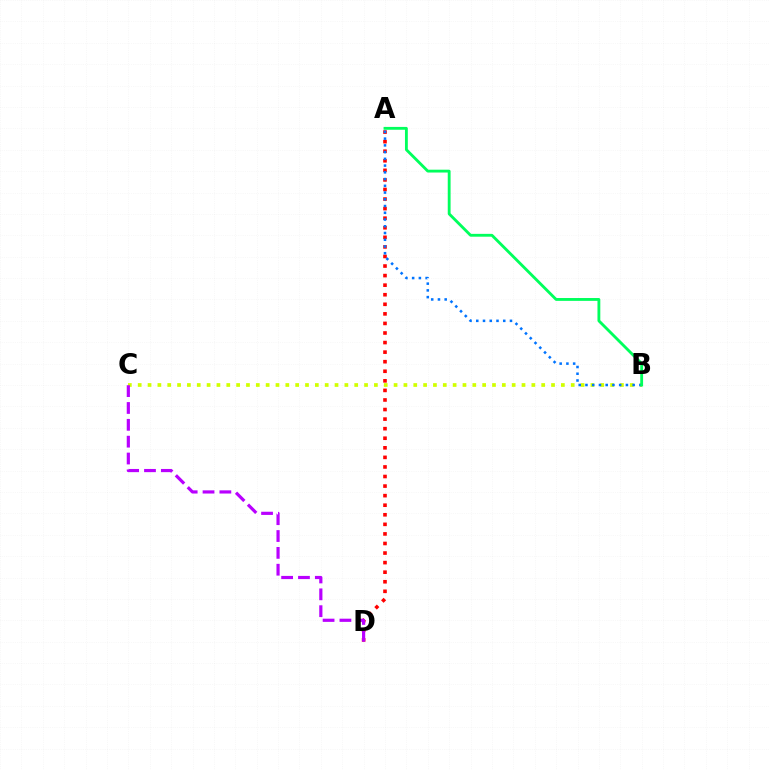{('B', 'C'): [{'color': '#d1ff00', 'line_style': 'dotted', 'thickness': 2.67}], ('A', 'D'): [{'color': '#ff0000', 'line_style': 'dotted', 'thickness': 2.6}], ('C', 'D'): [{'color': '#b900ff', 'line_style': 'dashed', 'thickness': 2.29}], ('A', 'B'): [{'color': '#0074ff', 'line_style': 'dotted', 'thickness': 1.83}, {'color': '#00ff5c', 'line_style': 'solid', 'thickness': 2.05}]}